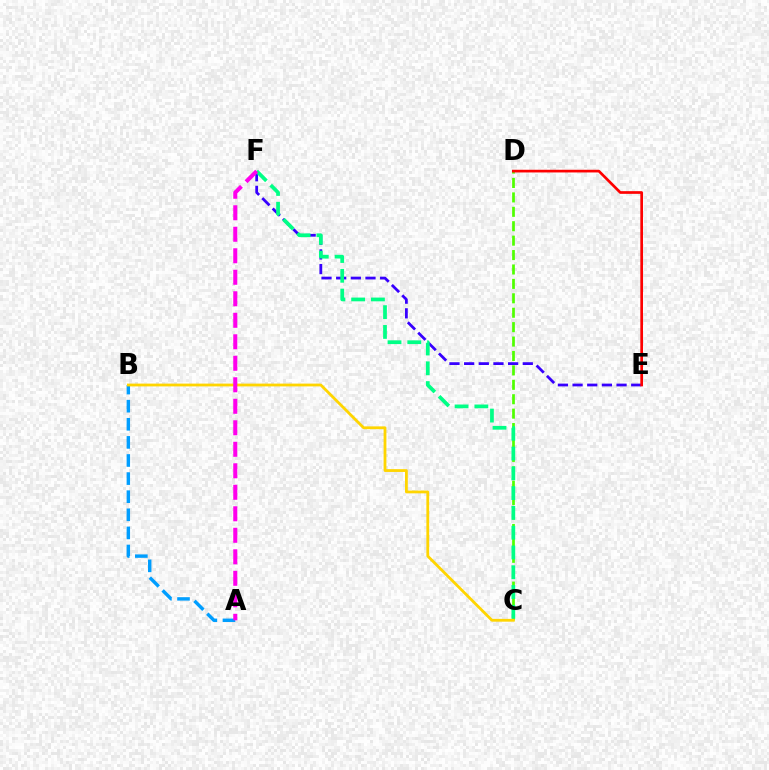{('E', 'F'): [{'color': '#3700ff', 'line_style': 'dashed', 'thickness': 1.99}], ('C', 'D'): [{'color': '#4fff00', 'line_style': 'dashed', 'thickness': 1.96}], ('C', 'F'): [{'color': '#00ff86', 'line_style': 'dashed', 'thickness': 2.69}], ('A', 'B'): [{'color': '#009eff', 'line_style': 'dashed', 'thickness': 2.46}], ('B', 'C'): [{'color': '#ffd500', 'line_style': 'solid', 'thickness': 2.01}], ('A', 'F'): [{'color': '#ff00ed', 'line_style': 'dashed', 'thickness': 2.92}], ('D', 'E'): [{'color': '#ff0000', 'line_style': 'solid', 'thickness': 1.93}]}